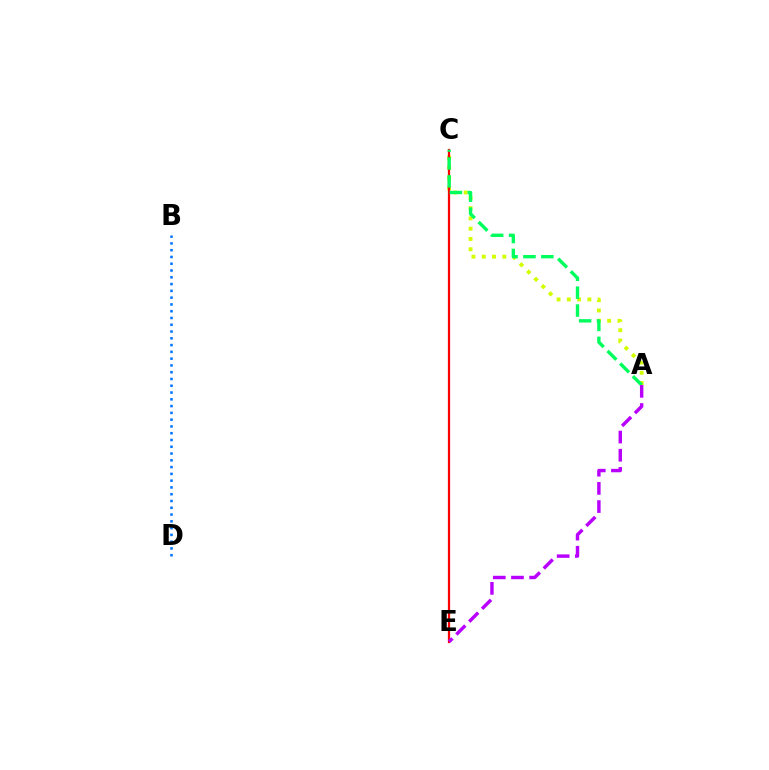{('A', 'C'): [{'color': '#d1ff00', 'line_style': 'dotted', 'thickness': 2.79}, {'color': '#00ff5c', 'line_style': 'dashed', 'thickness': 2.43}], ('C', 'E'): [{'color': '#ff0000', 'line_style': 'solid', 'thickness': 1.61}], ('B', 'D'): [{'color': '#0074ff', 'line_style': 'dotted', 'thickness': 1.84}], ('A', 'E'): [{'color': '#b900ff', 'line_style': 'dashed', 'thickness': 2.47}]}